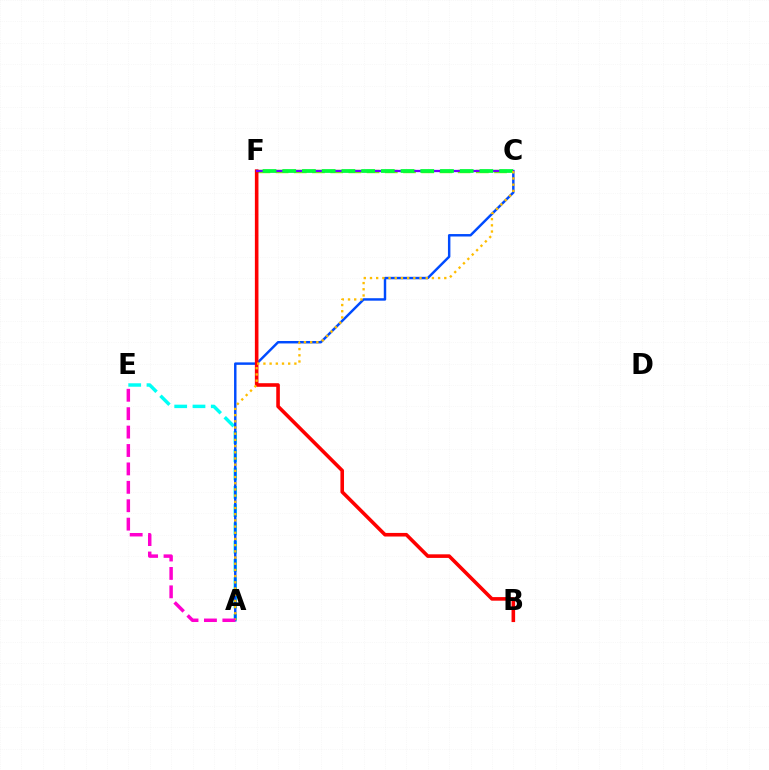{('A', 'E'): [{'color': '#00fff6', 'line_style': 'dashed', 'thickness': 2.48}, {'color': '#ff00cf', 'line_style': 'dashed', 'thickness': 2.5}], ('A', 'C'): [{'color': '#004bff', 'line_style': 'solid', 'thickness': 1.77}, {'color': '#ffbd00', 'line_style': 'dotted', 'thickness': 1.68}], ('C', 'F'): [{'color': '#84ff00', 'line_style': 'dashed', 'thickness': 2.47}, {'color': '#7200ff', 'line_style': 'solid', 'thickness': 1.64}, {'color': '#00ff39', 'line_style': 'dashed', 'thickness': 2.68}], ('B', 'F'): [{'color': '#ff0000', 'line_style': 'solid', 'thickness': 2.59}]}